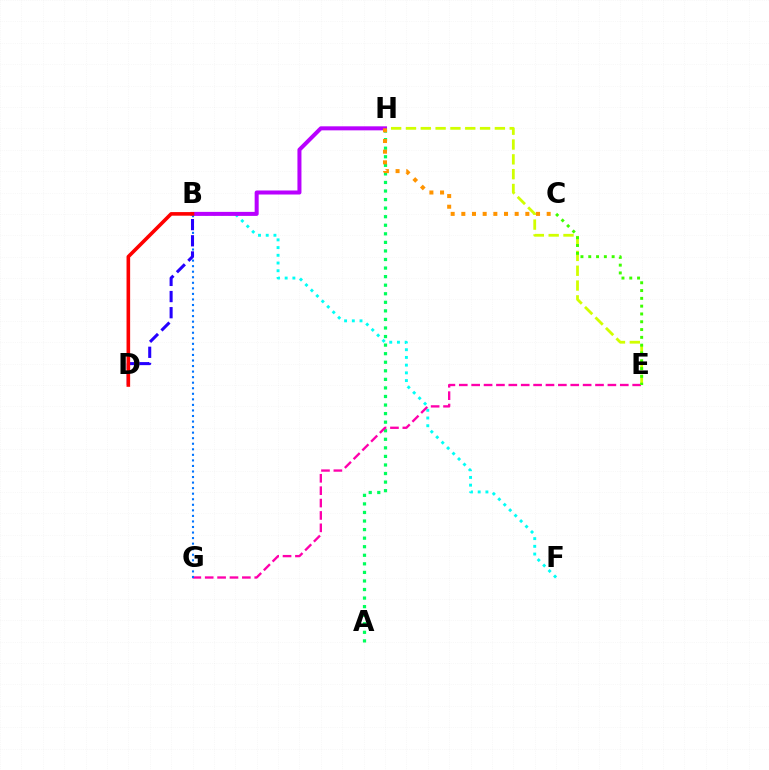{('B', 'F'): [{'color': '#00fff6', 'line_style': 'dotted', 'thickness': 2.1}], ('A', 'H'): [{'color': '#00ff5c', 'line_style': 'dotted', 'thickness': 2.33}], ('E', 'G'): [{'color': '#ff00ac', 'line_style': 'dashed', 'thickness': 1.68}], ('E', 'H'): [{'color': '#d1ff00', 'line_style': 'dashed', 'thickness': 2.01}], ('C', 'E'): [{'color': '#3dff00', 'line_style': 'dotted', 'thickness': 2.12}], ('B', 'H'): [{'color': '#b900ff', 'line_style': 'solid', 'thickness': 2.89}], ('C', 'H'): [{'color': '#ff9400', 'line_style': 'dotted', 'thickness': 2.9}], ('B', 'G'): [{'color': '#0074ff', 'line_style': 'dotted', 'thickness': 1.51}], ('B', 'D'): [{'color': '#2500ff', 'line_style': 'dashed', 'thickness': 2.19}, {'color': '#ff0000', 'line_style': 'solid', 'thickness': 2.6}]}